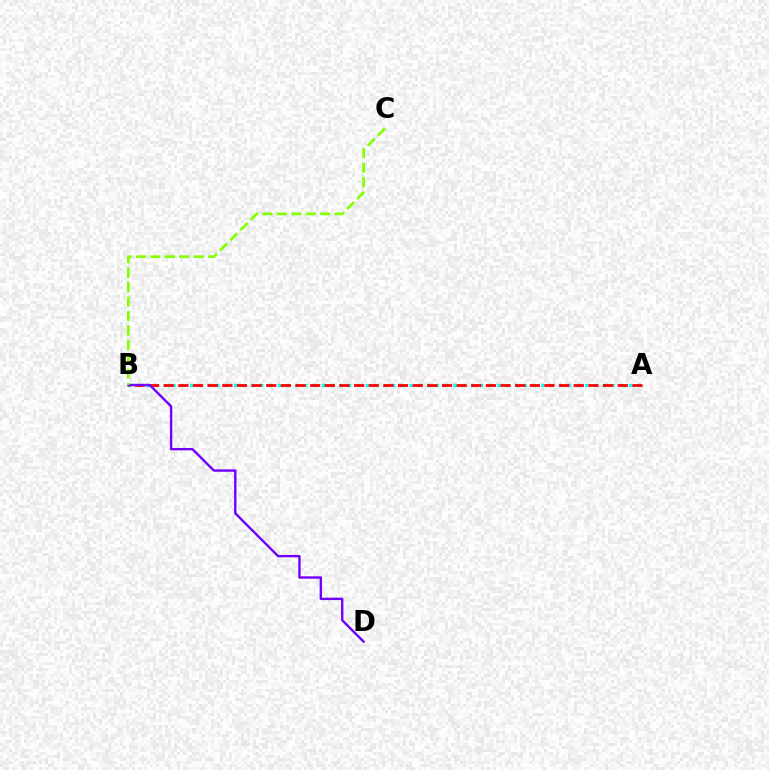{('A', 'B'): [{'color': '#00fff6', 'line_style': 'dotted', 'thickness': 2.39}, {'color': '#ff0000', 'line_style': 'dashed', 'thickness': 1.99}], ('B', 'D'): [{'color': '#7200ff', 'line_style': 'solid', 'thickness': 1.72}], ('B', 'C'): [{'color': '#84ff00', 'line_style': 'dashed', 'thickness': 1.96}]}